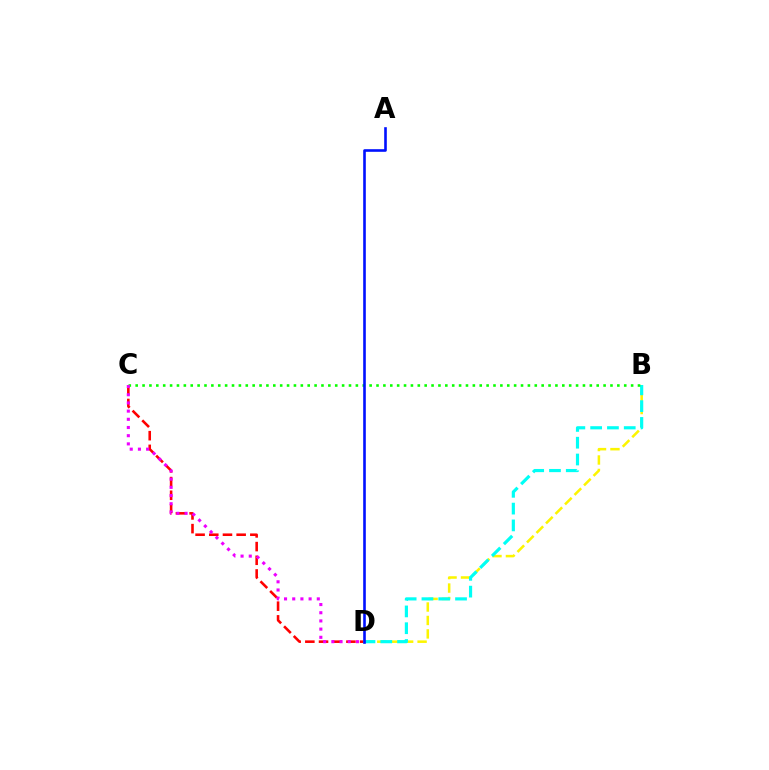{('C', 'D'): [{'color': '#ff0000', 'line_style': 'dashed', 'thickness': 1.86}, {'color': '#ee00ff', 'line_style': 'dotted', 'thickness': 2.23}], ('B', 'D'): [{'color': '#fcf500', 'line_style': 'dashed', 'thickness': 1.83}, {'color': '#00fff6', 'line_style': 'dashed', 'thickness': 2.28}], ('B', 'C'): [{'color': '#08ff00', 'line_style': 'dotted', 'thickness': 1.87}], ('A', 'D'): [{'color': '#0010ff', 'line_style': 'solid', 'thickness': 1.88}]}